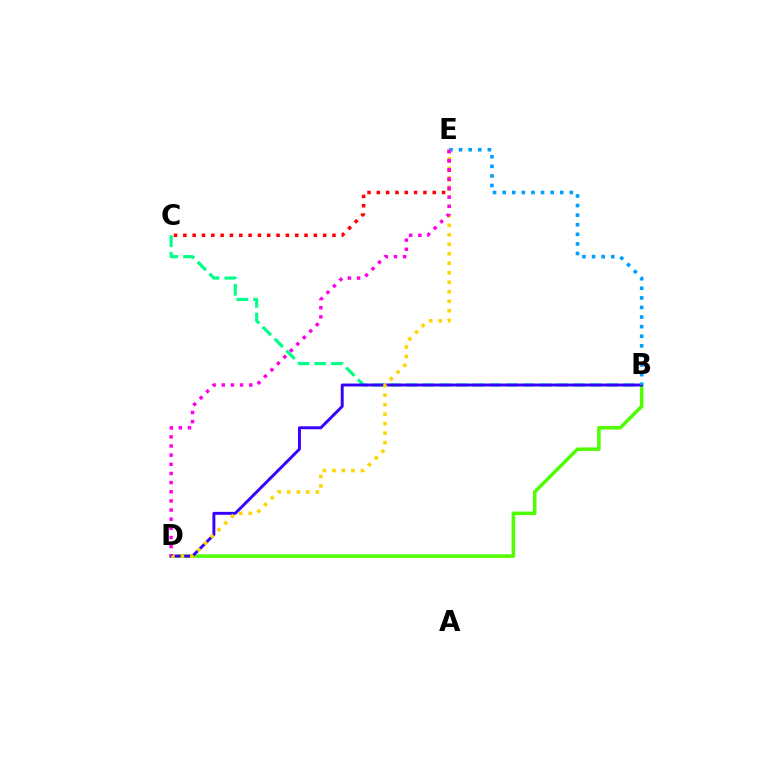{('B', 'D'): [{'color': '#4fff00', 'line_style': 'solid', 'thickness': 2.53}, {'color': '#3700ff', 'line_style': 'solid', 'thickness': 2.11}], ('B', 'C'): [{'color': '#00ff86', 'line_style': 'dashed', 'thickness': 2.27}], ('C', 'E'): [{'color': '#ff0000', 'line_style': 'dotted', 'thickness': 2.53}], ('B', 'E'): [{'color': '#009eff', 'line_style': 'dotted', 'thickness': 2.61}], ('D', 'E'): [{'color': '#ffd500', 'line_style': 'dotted', 'thickness': 2.58}, {'color': '#ff00ed', 'line_style': 'dotted', 'thickness': 2.49}]}